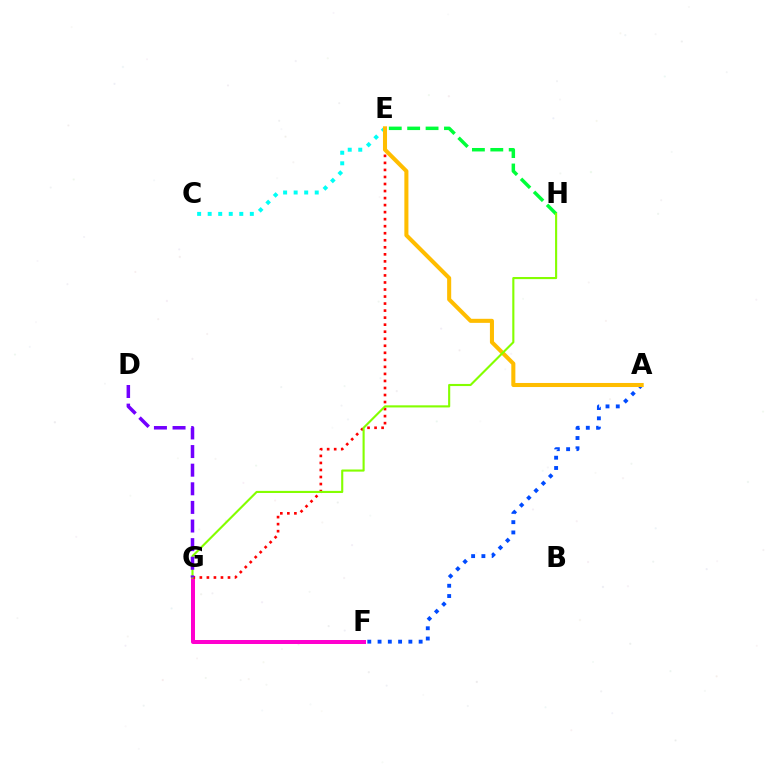{('C', 'E'): [{'color': '#00fff6', 'line_style': 'dotted', 'thickness': 2.86}], ('F', 'G'): [{'color': '#ff00cf', 'line_style': 'solid', 'thickness': 2.88}], ('E', 'G'): [{'color': '#ff0000', 'line_style': 'dotted', 'thickness': 1.91}], ('A', 'F'): [{'color': '#004bff', 'line_style': 'dotted', 'thickness': 2.79}], ('A', 'E'): [{'color': '#ffbd00', 'line_style': 'solid', 'thickness': 2.92}], ('E', 'H'): [{'color': '#00ff39', 'line_style': 'dashed', 'thickness': 2.5}], ('G', 'H'): [{'color': '#84ff00', 'line_style': 'solid', 'thickness': 1.53}], ('D', 'G'): [{'color': '#7200ff', 'line_style': 'dashed', 'thickness': 2.53}]}